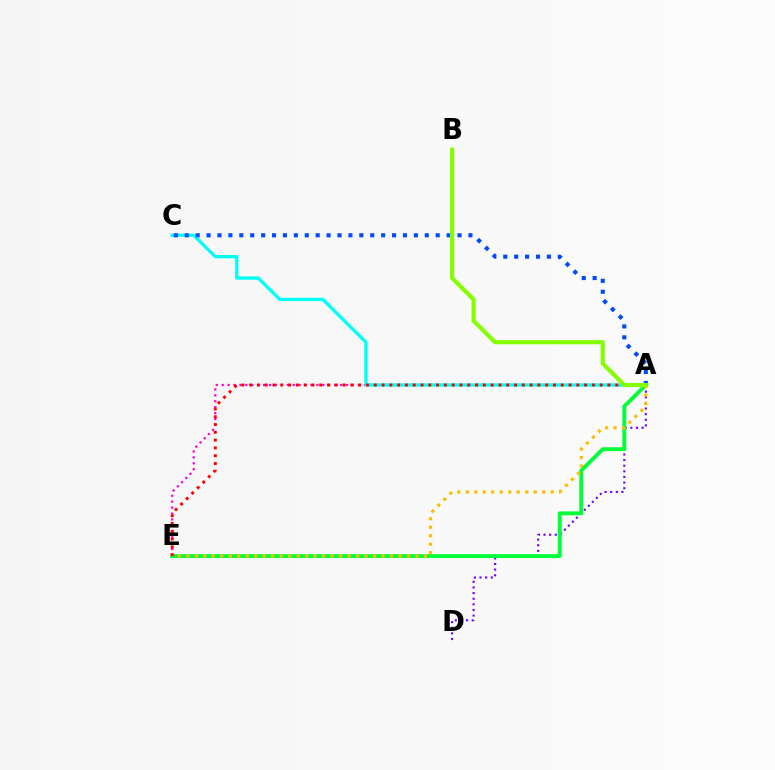{('A', 'D'): [{'color': '#7200ff', 'line_style': 'dotted', 'thickness': 1.53}], ('A', 'E'): [{'color': '#ff00cf', 'line_style': 'dotted', 'thickness': 1.61}, {'color': '#00ff39', 'line_style': 'solid', 'thickness': 2.81}, {'color': '#ff0000', 'line_style': 'dotted', 'thickness': 2.12}, {'color': '#ffbd00', 'line_style': 'dotted', 'thickness': 2.31}], ('A', 'C'): [{'color': '#00fff6', 'line_style': 'solid', 'thickness': 2.37}, {'color': '#004bff', 'line_style': 'dotted', 'thickness': 2.96}], ('A', 'B'): [{'color': '#84ff00', 'line_style': 'solid', 'thickness': 2.97}]}